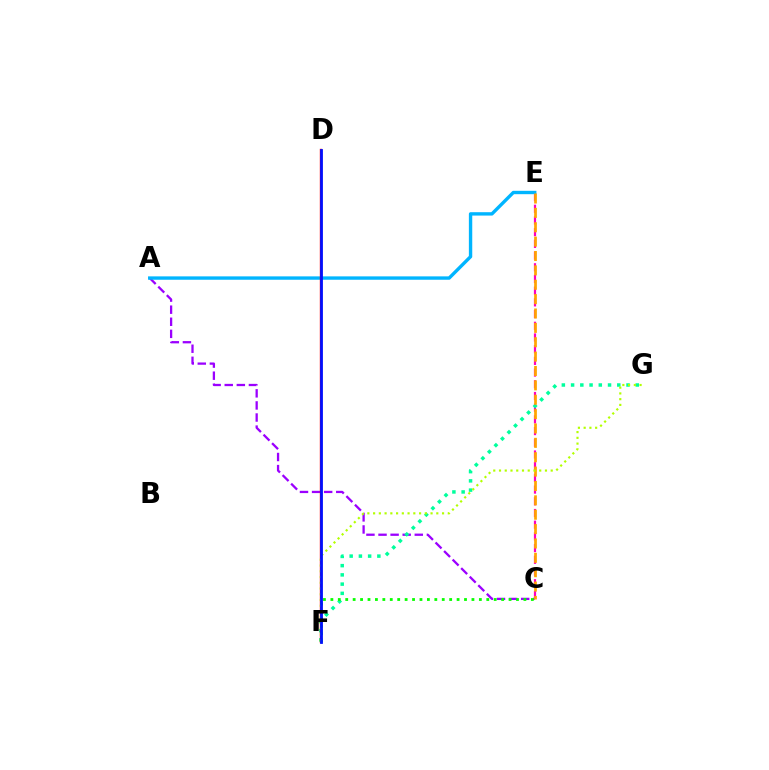{('A', 'C'): [{'color': '#9b00ff', 'line_style': 'dashed', 'thickness': 1.64}], ('C', 'E'): [{'color': '#ff00bd', 'line_style': 'dashed', 'thickness': 1.59}, {'color': '#ffa500', 'line_style': 'dashed', 'thickness': 1.95}], ('A', 'E'): [{'color': '#00b5ff', 'line_style': 'solid', 'thickness': 2.43}], ('F', 'G'): [{'color': '#00ff9d', 'line_style': 'dotted', 'thickness': 2.51}, {'color': '#b3ff00', 'line_style': 'dotted', 'thickness': 1.56}], ('D', 'F'): [{'color': '#ff0000', 'line_style': 'solid', 'thickness': 1.71}, {'color': '#0010ff', 'line_style': 'solid', 'thickness': 2.01}], ('C', 'F'): [{'color': '#08ff00', 'line_style': 'dotted', 'thickness': 2.02}]}